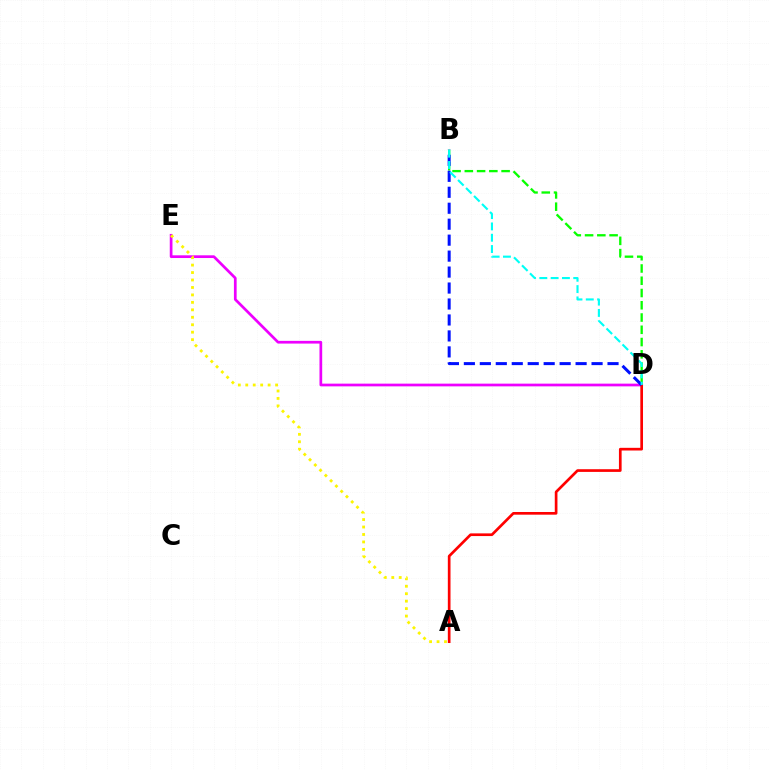{('D', 'E'): [{'color': '#ee00ff', 'line_style': 'solid', 'thickness': 1.96}], ('A', 'E'): [{'color': '#fcf500', 'line_style': 'dotted', 'thickness': 2.03}], ('A', 'D'): [{'color': '#ff0000', 'line_style': 'solid', 'thickness': 1.93}], ('B', 'D'): [{'color': '#08ff00', 'line_style': 'dashed', 'thickness': 1.67}, {'color': '#0010ff', 'line_style': 'dashed', 'thickness': 2.17}, {'color': '#00fff6', 'line_style': 'dashed', 'thickness': 1.54}]}